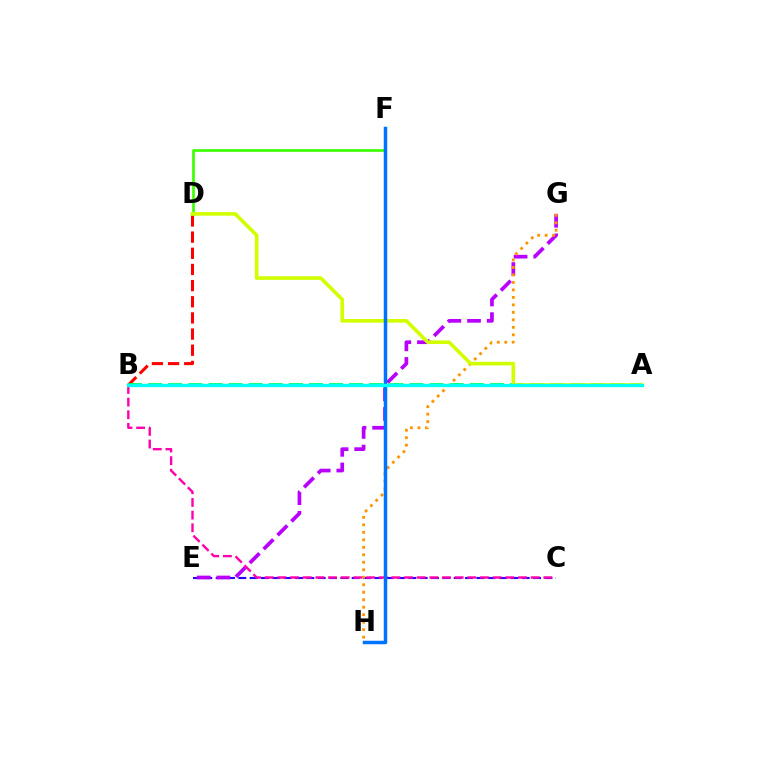{('C', 'E'): [{'color': '#2500ff', 'line_style': 'dashed', 'thickness': 1.54}], ('E', 'G'): [{'color': '#b900ff', 'line_style': 'dashed', 'thickness': 2.67}], ('B', 'D'): [{'color': '#ff0000', 'line_style': 'dashed', 'thickness': 2.19}], ('A', 'B'): [{'color': '#00ff5c', 'line_style': 'dashed', 'thickness': 2.73}, {'color': '#00fff6', 'line_style': 'solid', 'thickness': 2.37}], ('G', 'H'): [{'color': '#ff9400', 'line_style': 'dotted', 'thickness': 2.03}], ('D', 'F'): [{'color': '#3dff00', 'line_style': 'solid', 'thickness': 1.95}], ('A', 'D'): [{'color': '#d1ff00', 'line_style': 'solid', 'thickness': 2.61}], ('B', 'C'): [{'color': '#ff00ac', 'line_style': 'dashed', 'thickness': 1.72}], ('F', 'H'): [{'color': '#0074ff', 'line_style': 'solid', 'thickness': 2.52}]}